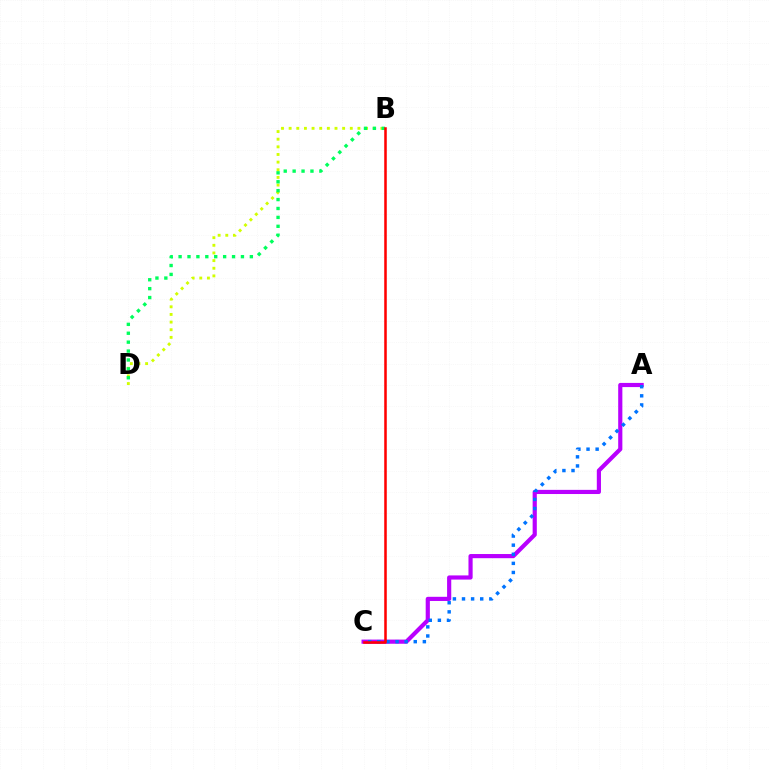{('B', 'D'): [{'color': '#d1ff00', 'line_style': 'dotted', 'thickness': 2.08}, {'color': '#00ff5c', 'line_style': 'dotted', 'thickness': 2.42}], ('A', 'C'): [{'color': '#b900ff', 'line_style': 'solid', 'thickness': 3.0}, {'color': '#0074ff', 'line_style': 'dotted', 'thickness': 2.47}], ('B', 'C'): [{'color': '#ff0000', 'line_style': 'solid', 'thickness': 1.83}]}